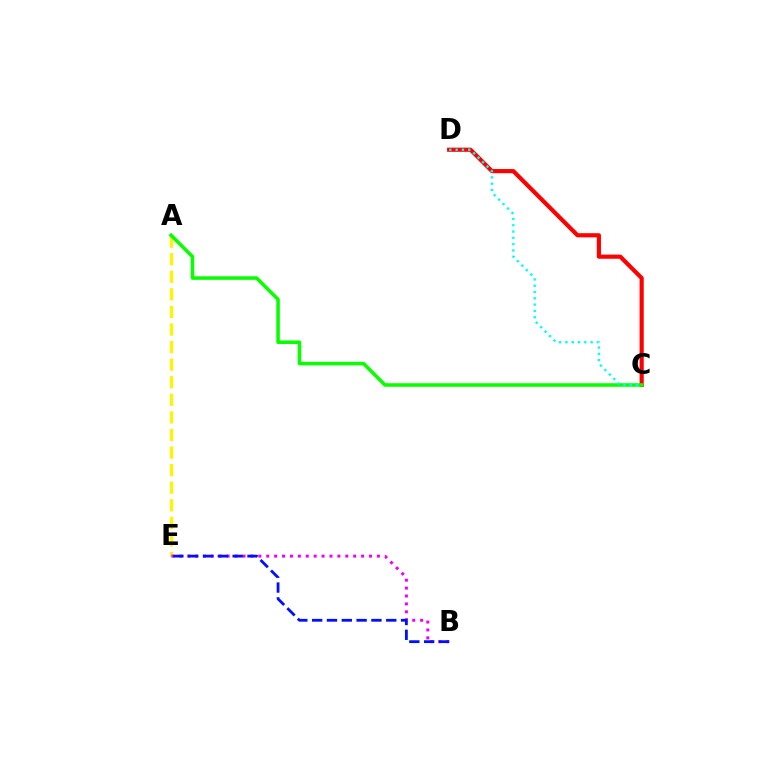{('A', 'E'): [{'color': '#fcf500', 'line_style': 'dashed', 'thickness': 2.39}], ('B', 'E'): [{'color': '#ee00ff', 'line_style': 'dotted', 'thickness': 2.15}, {'color': '#0010ff', 'line_style': 'dashed', 'thickness': 2.01}], ('C', 'D'): [{'color': '#ff0000', 'line_style': 'solid', 'thickness': 2.99}, {'color': '#00fff6', 'line_style': 'dotted', 'thickness': 1.71}], ('A', 'C'): [{'color': '#08ff00', 'line_style': 'solid', 'thickness': 2.54}]}